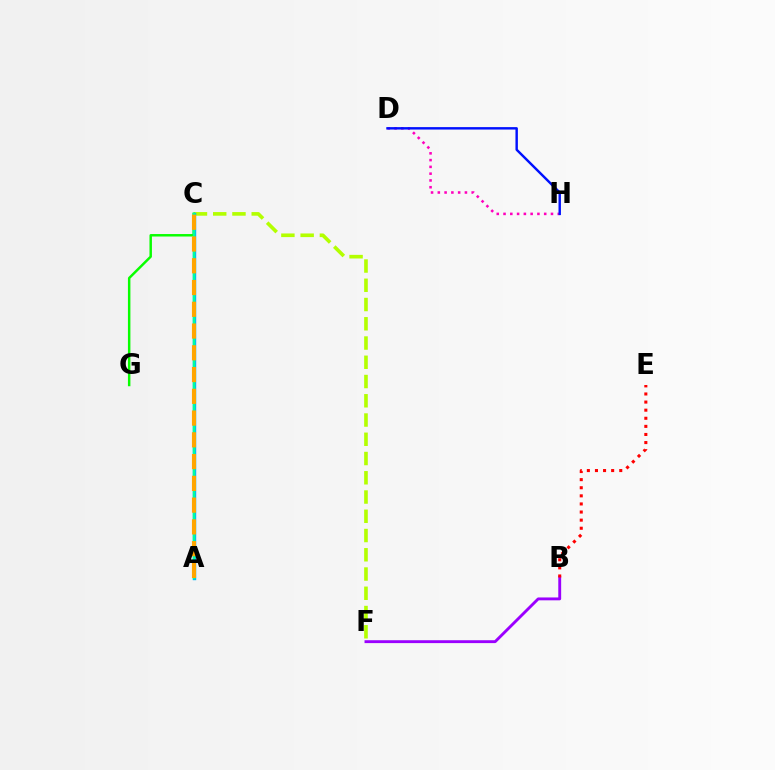{('D', 'H'): [{'color': '#ff00bd', 'line_style': 'dotted', 'thickness': 1.84}, {'color': '#0010ff', 'line_style': 'solid', 'thickness': 1.75}], ('C', 'F'): [{'color': '#b3ff00', 'line_style': 'dashed', 'thickness': 2.62}], ('A', 'C'): [{'color': '#00b5ff', 'line_style': 'solid', 'thickness': 2.46}, {'color': '#00ff9d', 'line_style': 'solid', 'thickness': 1.77}, {'color': '#ffa500', 'line_style': 'dashed', 'thickness': 2.96}], ('C', 'G'): [{'color': '#08ff00', 'line_style': 'solid', 'thickness': 1.78}], ('B', 'F'): [{'color': '#9b00ff', 'line_style': 'solid', 'thickness': 2.07}], ('B', 'E'): [{'color': '#ff0000', 'line_style': 'dotted', 'thickness': 2.2}]}